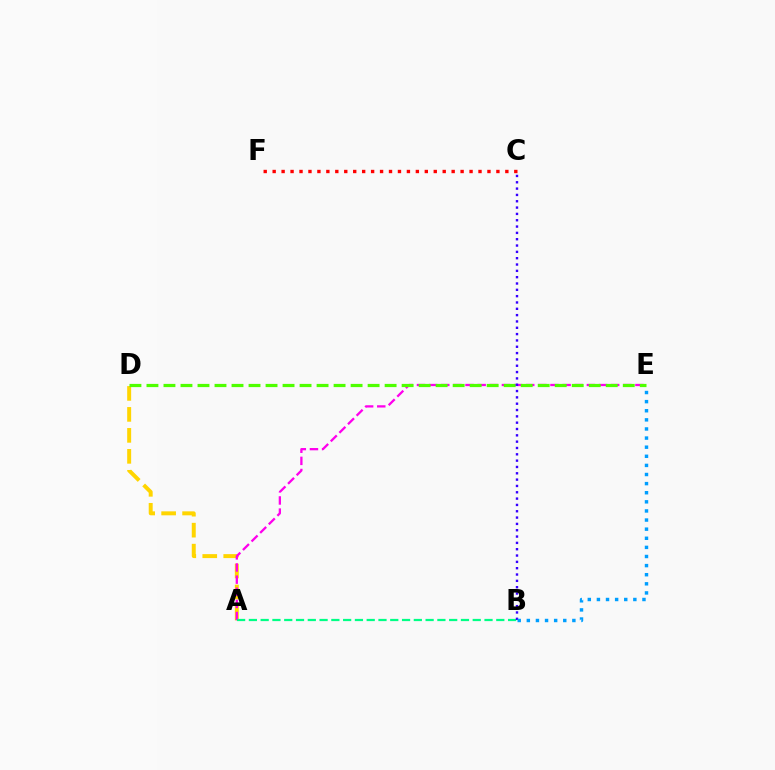{('A', 'D'): [{'color': '#ffd500', 'line_style': 'dashed', 'thickness': 2.85}], ('A', 'E'): [{'color': '#ff00ed', 'line_style': 'dashed', 'thickness': 1.65}], ('D', 'E'): [{'color': '#4fff00', 'line_style': 'dashed', 'thickness': 2.31}], ('A', 'B'): [{'color': '#00ff86', 'line_style': 'dashed', 'thickness': 1.6}], ('B', 'C'): [{'color': '#3700ff', 'line_style': 'dotted', 'thickness': 1.72}], ('C', 'F'): [{'color': '#ff0000', 'line_style': 'dotted', 'thickness': 2.43}], ('B', 'E'): [{'color': '#009eff', 'line_style': 'dotted', 'thickness': 2.47}]}